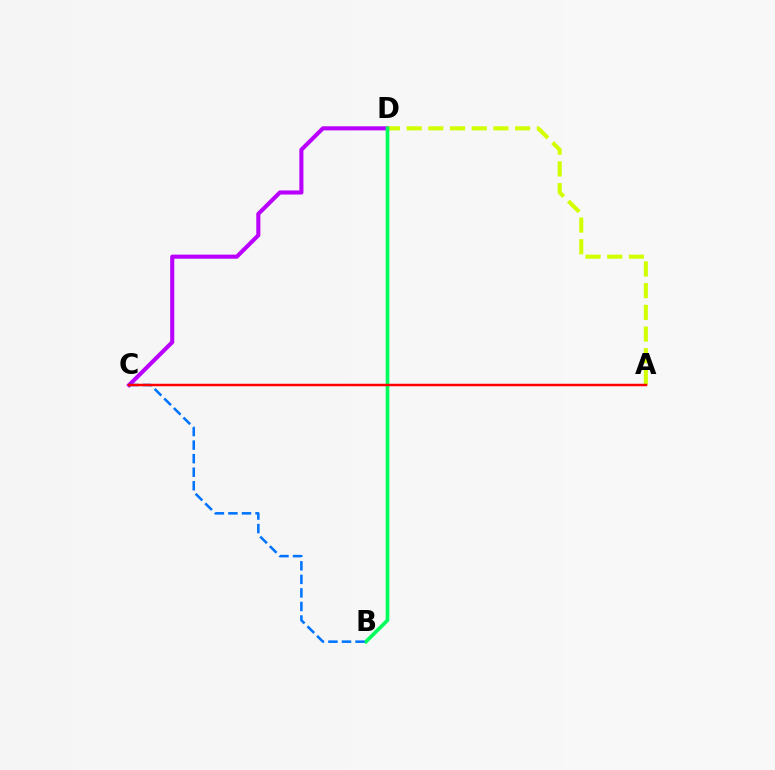{('C', 'D'): [{'color': '#b900ff', 'line_style': 'solid', 'thickness': 2.94}], ('A', 'D'): [{'color': '#d1ff00', 'line_style': 'dashed', 'thickness': 2.95}], ('B', 'D'): [{'color': '#00ff5c', 'line_style': 'solid', 'thickness': 2.64}], ('B', 'C'): [{'color': '#0074ff', 'line_style': 'dashed', 'thickness': 1.84}], ('A', 'C'): [{'color': '#ff0000', 'line_style': 'solid', 'thickness': 1.78}]}